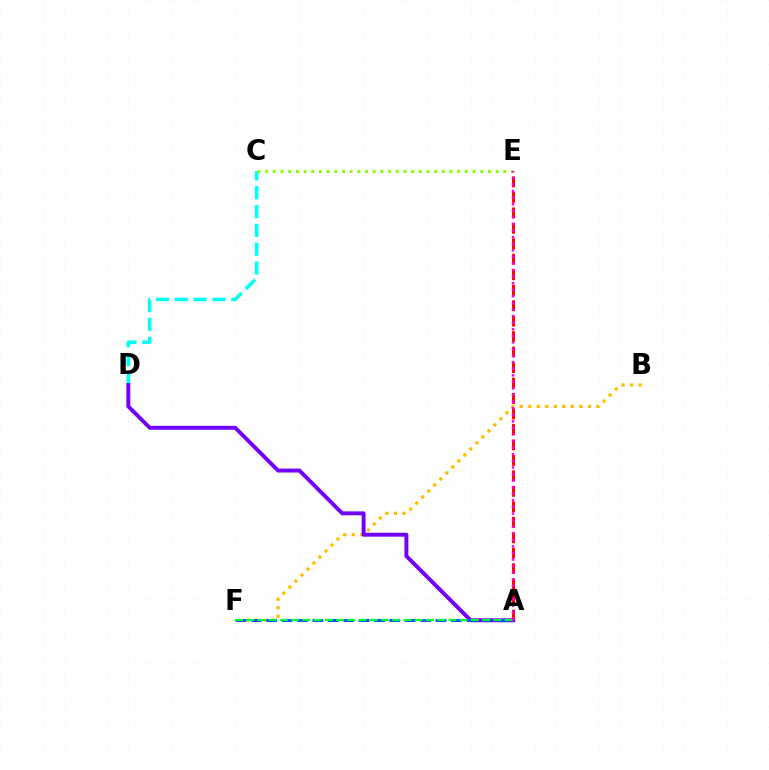{('B', 'F'): [{'color': '#ffbd00', 'line_style': 'dotted', 'thickness': 2.31}], ('C', 'D'): [{'color': '#00fff6', 'line_style': 'dashed', 'thickness': 2.56}], ('A', 'D'): [{'color': '#7200ff', 'line_style': 'solid', 'thickness': 2.83}], ('A', 'F'): [{'color': '#004bff', 'line_style': 'dashed', 'thickness': 2.09}, {'color': '#00ff39', 'line_style': 'dashed', 'thickness': 1.53}], ('A', 'E'): [{'color': '#ff0000', 'line_style': 'dashed', 'thickness': 2.1}, {'color': '#ff00cf', 'line_style': 'dotted', 'thickness': 1.79}], ('C', 'E'): [{'color': '#84ff00', 'line_style': 'dotted', 'thickness': 2.09}]}